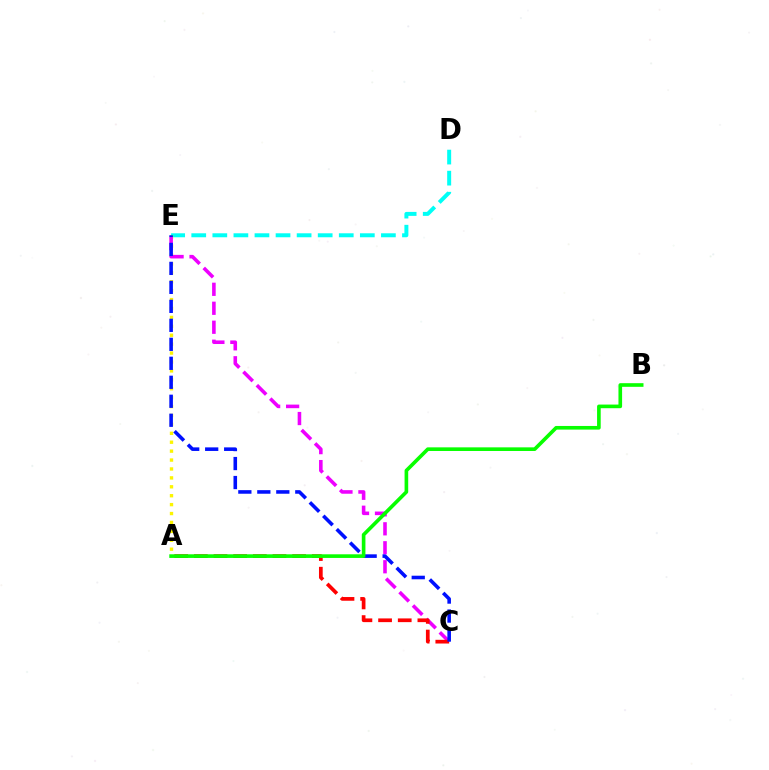{('D', 'E'): [{'color': '#00fff6', 'line_style': 'dashed', 'thickness': 2.86}], ('A', 'E'): [{'color': '#fcf500', 'line_style': 'dotted', 'thickness': 2.42}], ('C', 'E'): [{'color': '#ee00ff', 'line_style': 'dashed', 'thickness': 2.58}, {'color': '#0010ff', 'line_style': 'dashed', 'thickness': 2.58}], ('A', 'C'): [{'color': '#ff0000', 'line_style': 'dashed', 'thickness': 2.67}], ('A', 'B'): [{'color': '#08ff00', 'line_style': 'solid', 'thickness': 2.62}]}